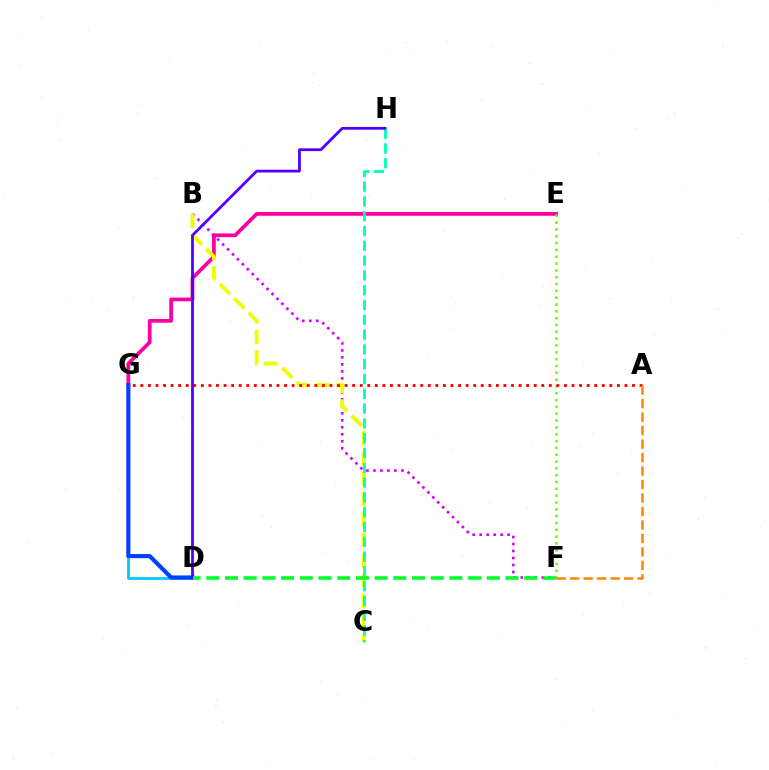{('D', 'G'): [{'color': '#00c7ff', 'line_style': 'solid', 'thickness': 1.97}, {'color': '#003fff', 'line_style': 'solid', 'thickness': 2.96}], ('B', 'F'): [{'color': '#d600ff', 'line_style': 'dotted', 'thickness': 1.9}], ('E', 'G'): [{'color': '#ff00a0', 'line_style': 'solid', 'thickness': 2.69}], ('B', 'C'): [{'color': '#eeff00', 'line_style': 'dashed', 'thickness': 2.77}], ('C', 'H'): [{'color': '#00ffaf', 'line_style': 'dashed', 'thickness': 2.01}], ('E', 'F'): [{'color': '#66ff00', 'line_style': 'dotted', 'thickness': 1.85}], ('A', 'G'): [{'color': '#ff0000', 'line_style': 'dotted', 'thickness': 2.06}], ('A', 'F'): [{'color': '#ff8800', 'line_style': 'dashed', 'thickness': 1.83}], ('D', 'H'): [{'color': '#4f00ff', 'line_style': 'solid', 'thickness': 2.0}], ('D', 'F'): [{'color': '#00ff27', 'line_style': 'dashed', 'thickness': 2.54}]}